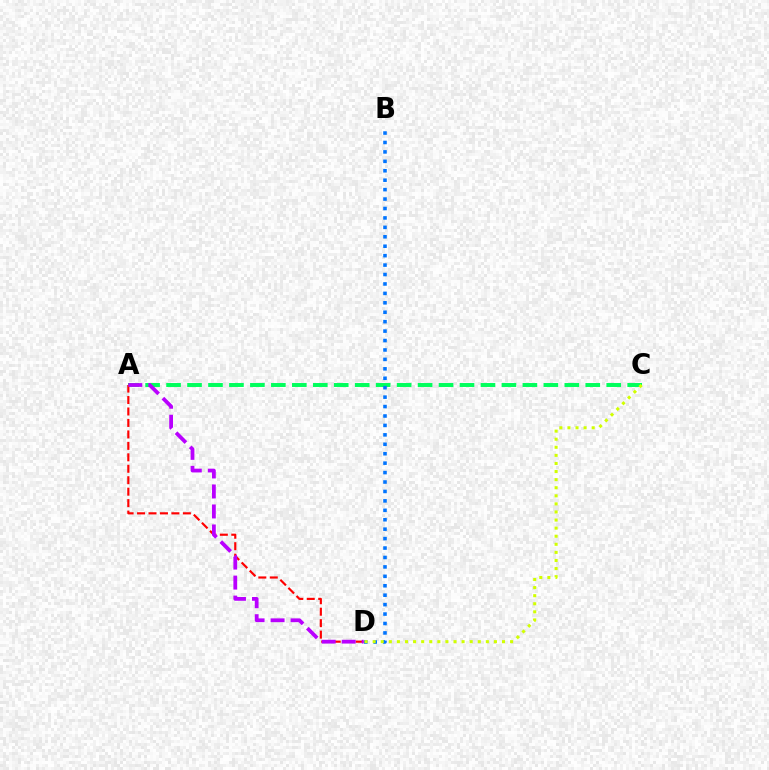{('A', 'C'): [{'color': '#00ff5c', 'line_style': 'dashed', 'thickness': 2.85}], ('A', 'D'): [{'color': '#ff0000', 'line_style': 'dashed', 'thickness': 1.56}, {'color': '#b900ff', 'line_style': 'dashed', 'thickness': 2.72}], ('B', 'D'): [{'color': '#0074ff', 'line_style': 'dotted', 'thickness': 2.56}], ('C', 'D'): [{'color': '#d1ff00', 'line_style': 'dotted', 'thickness': 2.2}]}